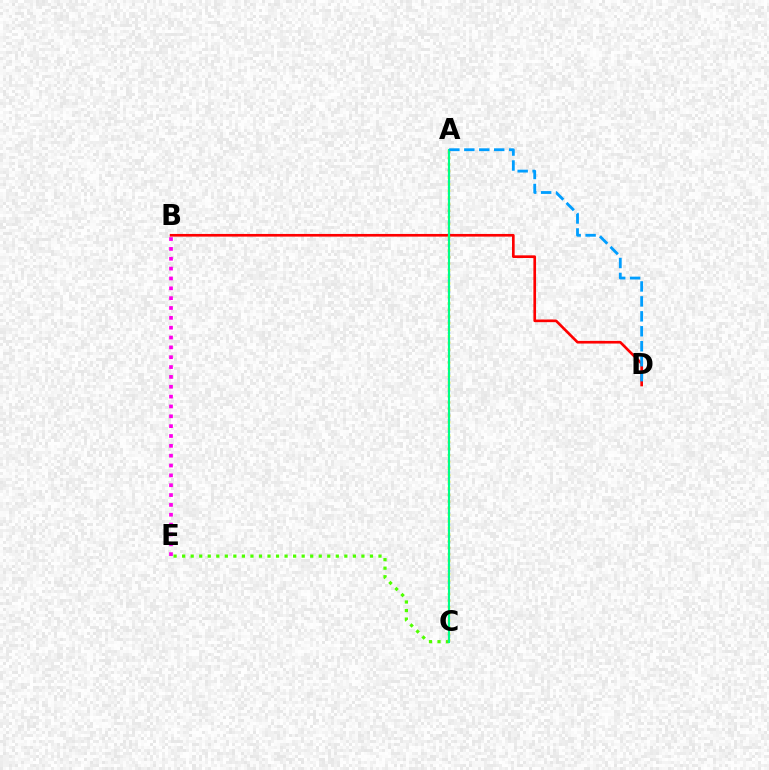{('B', 'D'): [{'color': '#ff0000', 'line_style': 'solid', 'thickness': 1.91}], ('C', 'E'): [{'color': '#4fff00', 'line_style': 'dotted', 'thickness': 2.32}], ('A', 'C'): [{'color': '#3700ff', 'line_style': 'dotted', 'thickness': 1.58}, {'color': '#ffd500', 'line_style': 'dotted', 'thickness': 1.8}, {'color': '#00ff86', 'line_style': 'solid', 'thickness': 1.52}], ('B', 'E'): [{'color': '#ff00ed', 'line_style': 'dotted', 'thickness': 2.68}], ('A', 'D'): [{'color': '#009eff', 'line_style': 'dashed', 'thickness': 2.03}]}